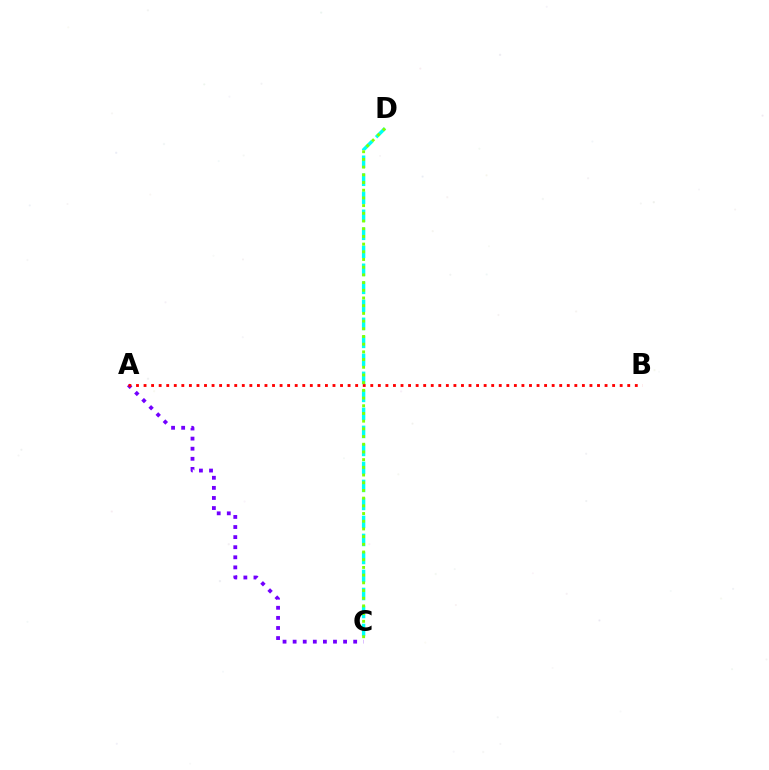{('A', 'C'): [{'color': '#7200ff', 'line_style': 'dotted', 'thickness': 2.74}], ('C', 'D'): [{'color': '#00fff6', 'line_style': 'dashed', 'thickness': 2.45}, {'color': '#84ff00', 'line_style': 'dotted', 'thickness': 2.09}], ('A', 'B'): [{'color': '#ff0000', 'line_style': 'dotted', 'thickness': 2.05}]}